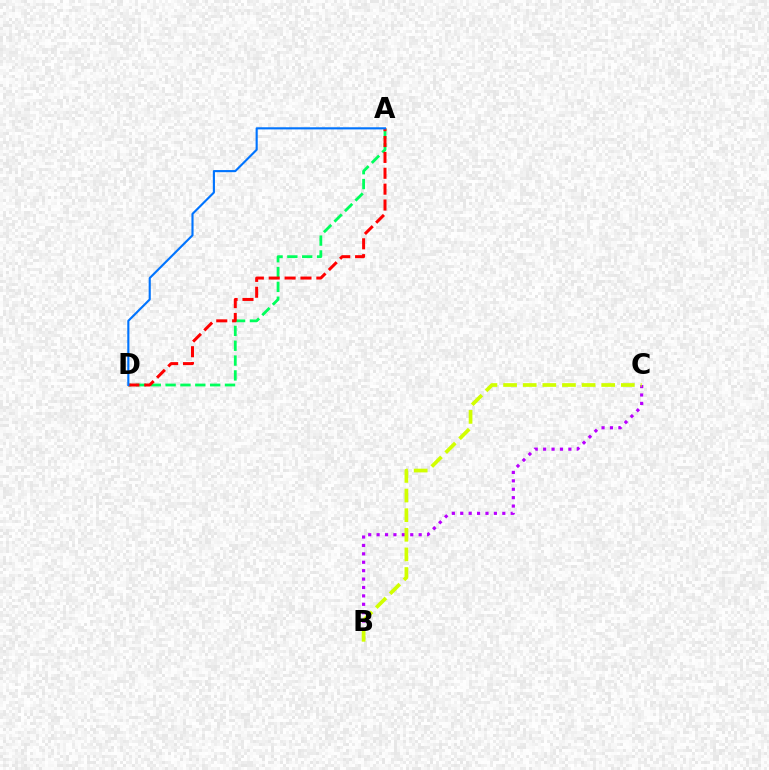{('A', 'D'): [{'color': '#00ff5c', 'line_style': 'dashed', 'thickness': 2.02}, {'color': '#ff0000', 'line_style': 'dashed', 'thickness': 2.16}, {'color': '#0074ff', 'line_style': 'solid', 'thickness': 1.53}], ('B', 'C'): [{'color': '#b900ff', 'line_style': 'dotted', 'thickness': 2.28}, {'color': '#d1ff00', 'line_style': 'dashed', 'thickness': 2.67}]}